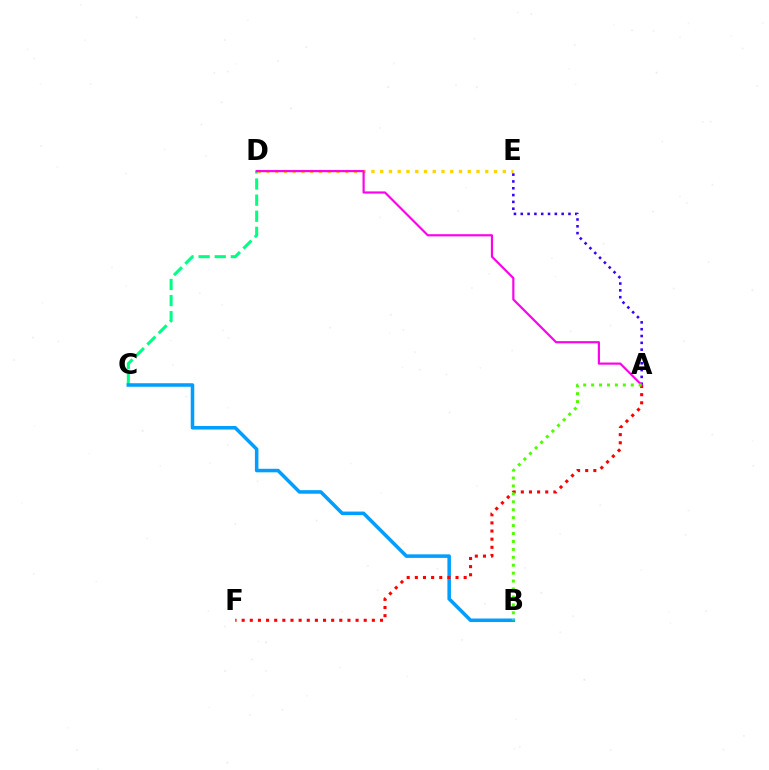{('C', 'D'): [{'color': '#00ff86', 'line_style': 'dashed', 'thickness': 2.19}], ('D', 'E'): [{'color': '#ffd500', 'line_style': 'dotted', 'thickness': 2.38}], ('B', 'C'): [{'color': '#009eff', 'line_style': 'solid', 'thickness': 2.54}], ('A', 'E'): [{'color': '#3700ff', 'line_style': 'dotted', 'thickness': 1.85}], ('A', 'D'): [{'color': '#ff00ed', 'line_style': 'solid', 'thickness': 1.56}], ('A', 'F'): [{'color': '#ff0000', 'line_style': 'dotted', 'thickness': 2.21}], ('A', 'B'): [{'color': '#4fff00', 'line_style': 'dotted', 'thickness': 2.15}]}